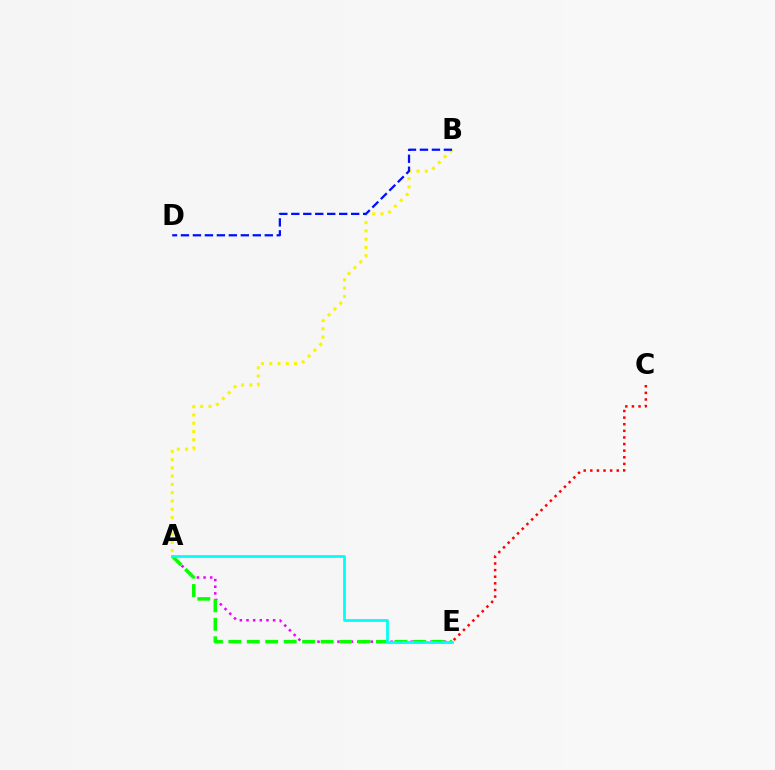{('C', 'E'): [{'color': '#ff0000', 'line_style': 'dotted', 'thickness': 1.8}], ('A', 'E'): [{'color': '#ee00ff', 'line_style': 'dotted', 'thickness': 1.81}, {'color': '#08ff00', 'line_style': 'dashed', 'thickness': 2.51}, {'color': '#00fff6', 'line_style': 'solid', 'thickness': 2.0}], ('A', 'B'): [{'color': '#fcf500', 'line_style': 'dotted', 'thickness': 2.25}], ('B', 'D'): [{'color': '#0010ff', 'line_style': 'dashed', 'thickness': 1.63}]}